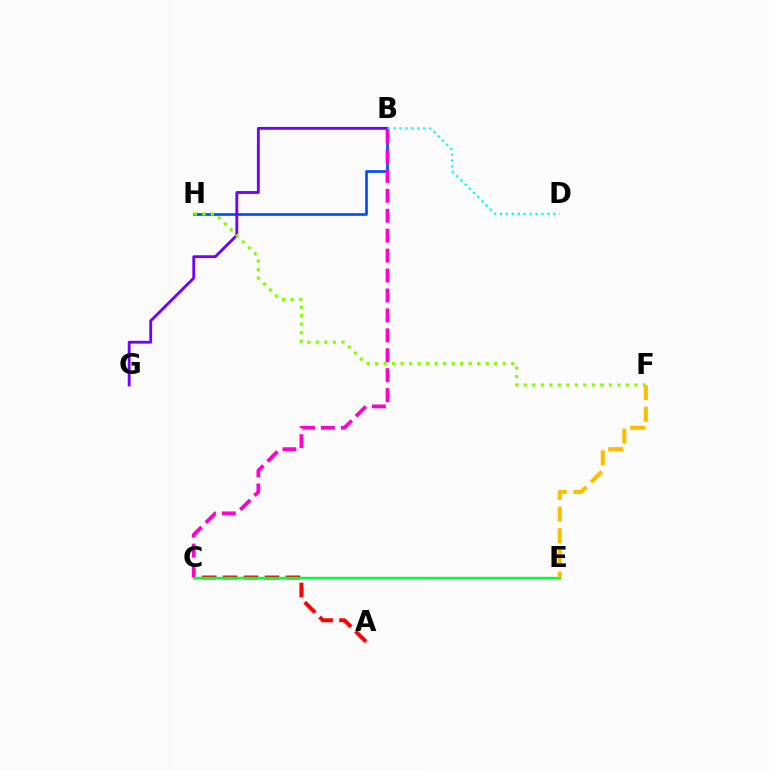{('A', 'C'): [{'color': '#ff0000', 'line_style': 'dashed', 'thickness': 2.85}], ('B', 'H'): [{'color': '#004bff', 'line_style': 'solid', 'thickness': 1.91}], ('B', 'C'): [{'color': '#ff00cf', 'line_style': 'dashed', 'thickness': 2.71}], ('B', 'G'): [{'color': '#7200ff', 'line_style': 'solid', 'thickness': 2.04}], ('B', 'D'): [{'color': '#00fff6', 'line_style': 'dotted', 'thickness': 1.61}], ('F', 'H'): [{'color': '#84ff00', 'line_style': 'dotted', 'thickness': 2.31}], ('C', 'E'): [{'color': '#00ff39', 'line_style': 'solid', 'thickness': 1.74}], ('E', 'F'): [{'color': '#ffbd00', 'line_style': 'dashed', 'thickness': 2.94}]}